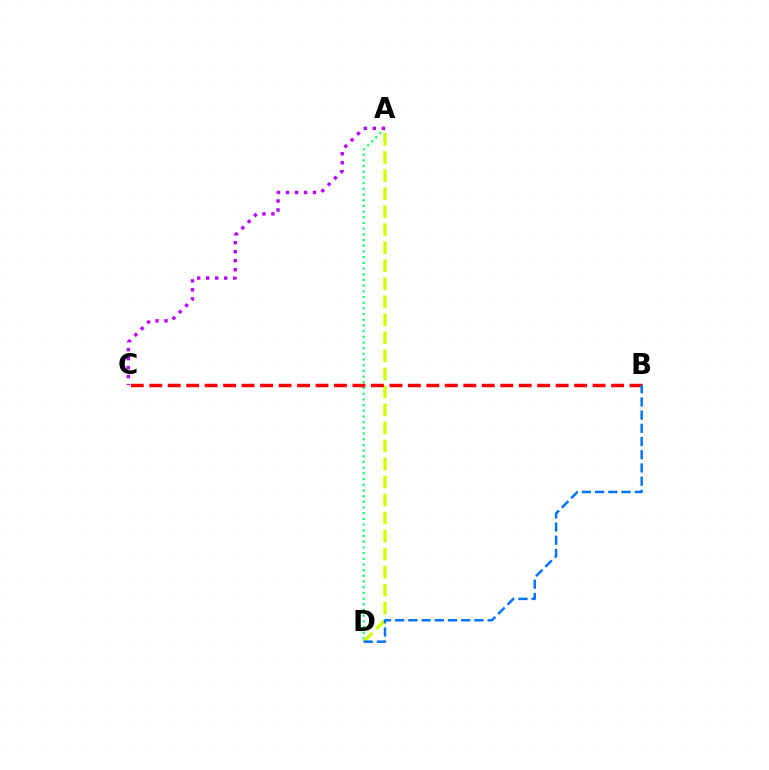{('A', 'D'): [{'color': '#00ff5c', 'line_style': 'dotted', 'thickness': 1.55}, {'color': '#d1ff00', 'line_style': 'dashed', 'thickness': 2.45}], ('A', 'C'): [{'color': '#b900ff', 'line_style': 'dotted', 'thickness': 2.44}], ('B', 'C'): [{'color': '#ff0000', 'line_style': 'dashed', 'thickness': 2.51}], ('B', 'D'): [{'color': '#0074ff', 'line_style': 'dashed', 'thickness': 1.79}]}